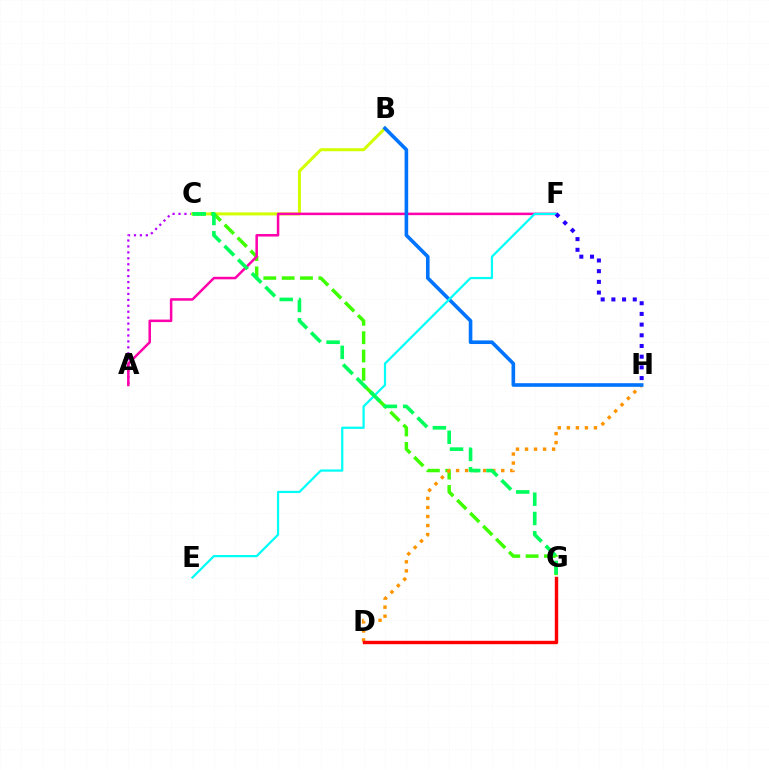{('A', 'C'): [{'color': '#b900ff', 'line_style': 'dotted', 'thickness': 1.61}], ('B', 'C'): [{'color': '#d1ff00', 'line_style': 'solid', 'thickness': 2.16}], ('C', 'G'): [{'color': '#3dff00', 'line_style': 'dashed', 'thickness': 2.49}, {'color': '#00ff5c', 'line_style': 'dashed', 'thickness': 2.62}], ('D', 'H'): [{'color': '#ff9400', 'line_style': 'dotted', 'thickness': 2.45}], ('D', 'G'): [{'color': '#ff0000', 'line_style': 'solid', 'thickness': 2.46}], ('A', 'F'): [{'color': '#ff00ac', 'line_style': 'solid', 'thickness': 1.81}], ('B', 'H'): [{'color': '#0074ff', 'line_style': 'solid', 'thickness': 2.6}], ('E', 'F'): [{'color': '#00fff6', 'line_style': 'solid', 'thickness': 1.6}], ('F', 'H'): [{'color': '#2500ff', 'line_style': 'dotted', 'thickness': 2.9}]}